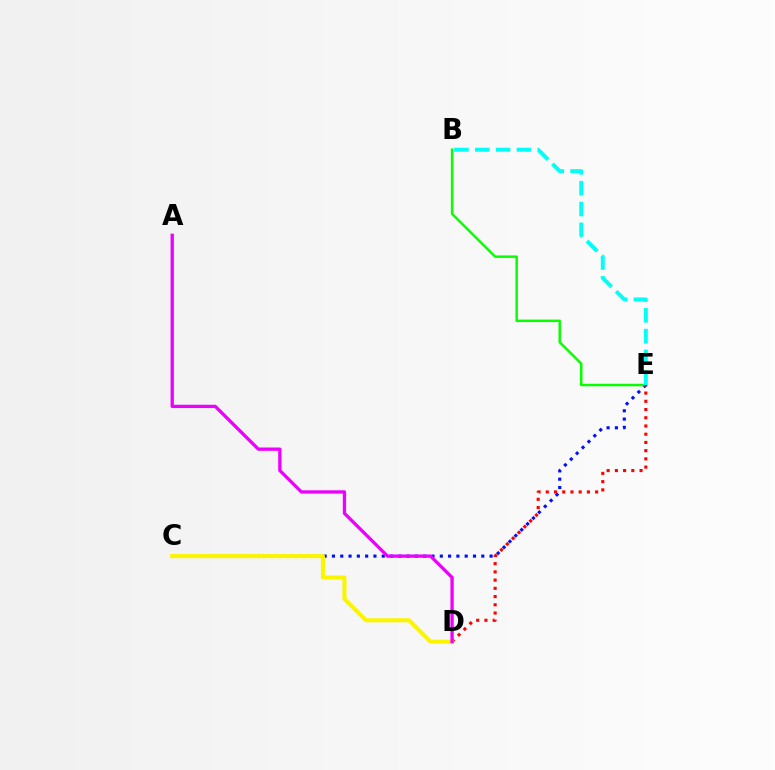{('C', 'E'): [{'color': '#0010ff', 'line_style': 'dotted', 'thickness': 2.25}], ('B', 'E'): [{'color': '#08ff00', 'line_style': 'solid', 'thickness': 1.79}, {'color': '#00fff6', 'line_style': 'dashed', 'thickness': 2.83}], ('D', 'E'): [{'color': '#ff0000', 'line_style': 'dotted', 'thickness': 2.24}], ('C', 'D'): [{'color': '#fcf500', 'line_style': 'solid', 'thickness': 2.95}], ('A', 'D'): [{'color': '#ee00ff', 'line_style': 'solid', 'thickness': 2.38}]}